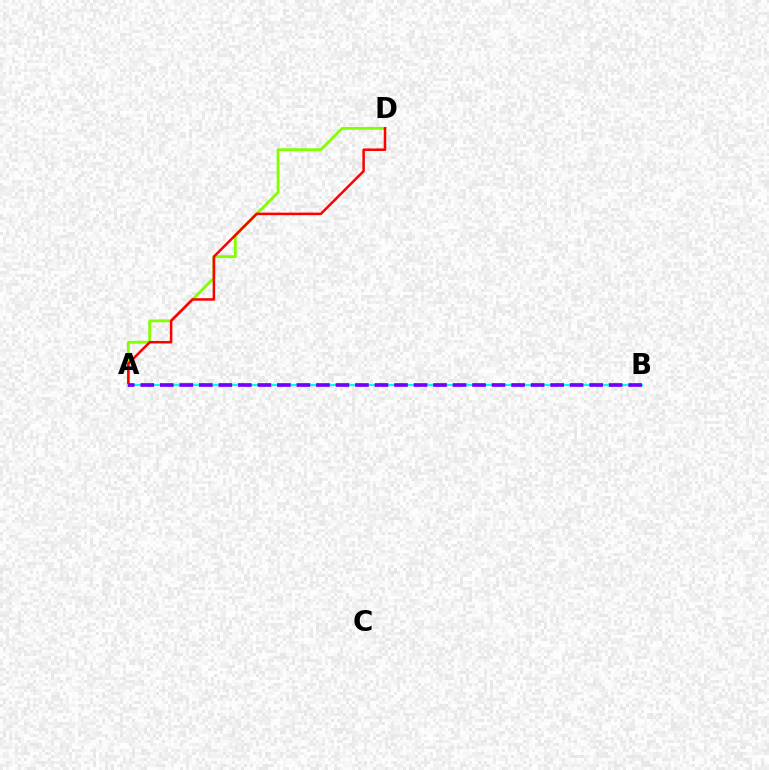{('A', 'D'): [{'color': '#84ff00', 'line_style': 'solid', 'thickness': 2.04}, {'color': '#ff0000', 'line_style': 'solid', 'thickness': 1.81}], ('A', 'B'): [{'color': '#00fff6', 'line_style': 'solid', 'thickness': 1.54}, {'color': '#7200ff', 'line_style': 'dashed', 'thickness': 2.65}]}